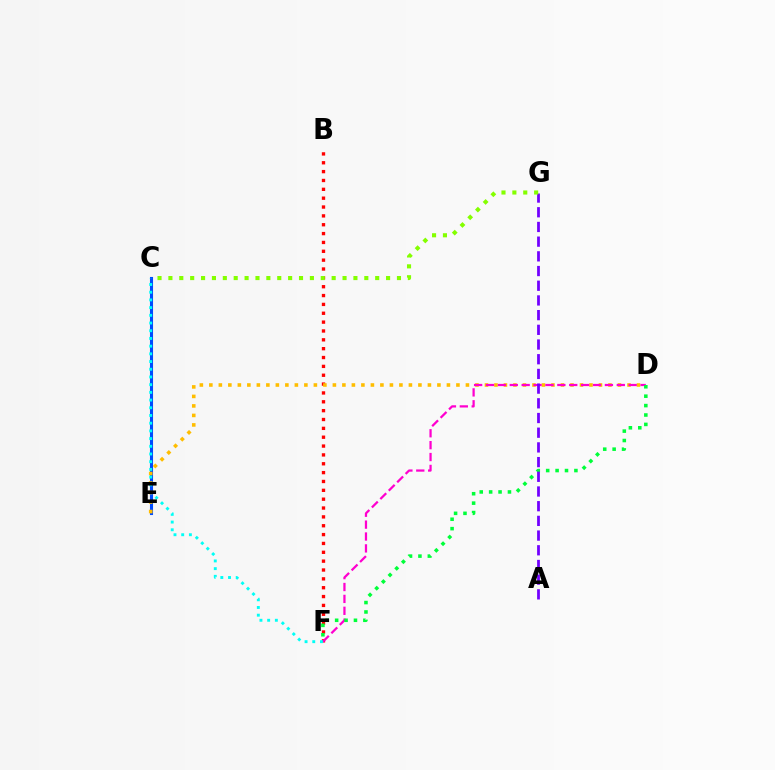{('C', 'E'): [{'color': '#004bff', 'line_style': 'solid', 'thickness': 2.22}], ('B', 'F'): [{'color': '#ff0000', 'line_style': 'dotted', 'thickness': 2.41}], ('D', 'E'): [{'color': '#ffbd00', 'line_style': 'dotted', 'thickness': 2.58}], ('D', 'F'): [{'color': '#ff00cf', 'line_style': 'dashed', 'thickness': 1.62}, {'color': '#00ff39', 'line_style': 'dotted', 'thickness': 2.56}], ('C', 'F'): [{'color': '#00fff6', 'line_style': 'dotted', 'thickness': 2.09}], ('A', 'G'): [{'color': '#7200ff', 'line_style': 'dashed', 'thickness': 2.0}], ('C', 'G'): [{'color': '#84ff00', 'line_style': 'dotted', 'thickness': 2.96}]}